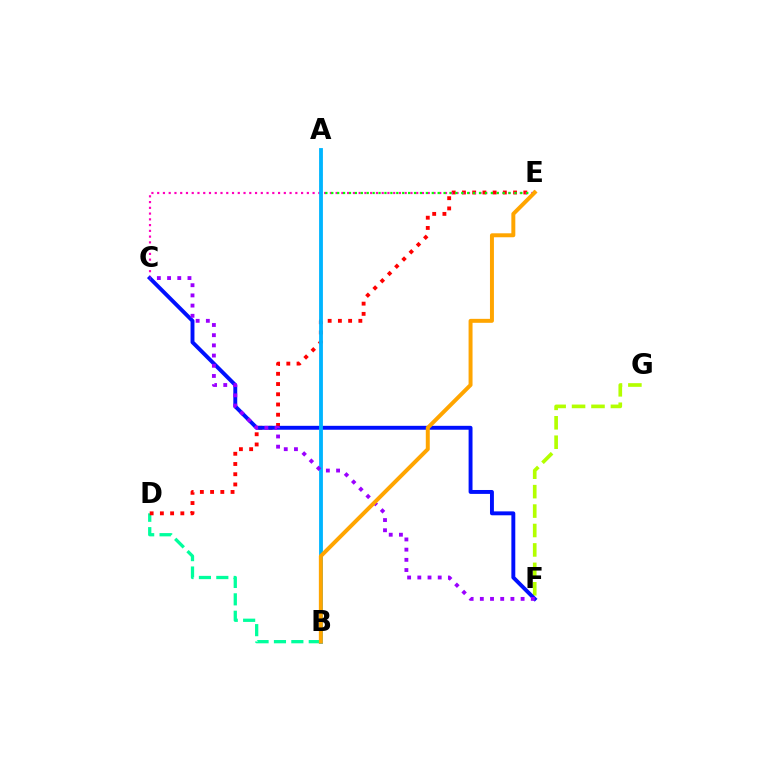{('B', 'D'): [{'color': '#00ff9d', 'line_style': 'dashed', 'thickness': 2.36}], ('F', 'G'): [{'color': '#b3ff00', 'line_style': 'dashed', 'thickness': 2.64}], ('D', 'E'): [{'color': '#ff0000', 'line_style': 'dotted', 'thickness': 2.78}], ('C', 'E'): [{'color': '#ff00bd', 'line_style': 'dotted', 'thickness': 1.56}], ('C', 'F'): [{'color': '#0010ff', 'line_style': 'solid', 'thickness': 2.81}, {'color': '#9b00ff', 'line_style': 'dotted', 'thickness': 2.77}], ('A', 'E'): [{'color': '#08ff00', 'line_style': 'dotted', 'thickness': 1.61}], ('A', 'B'): [{'color': '#00b5ff', 'line_style': 'solid', 'thickness': 2.75}], ('B', 'E'): [{'color': '#ffa500', 'line_style': 'solid', 'thickness': 2.85}]}